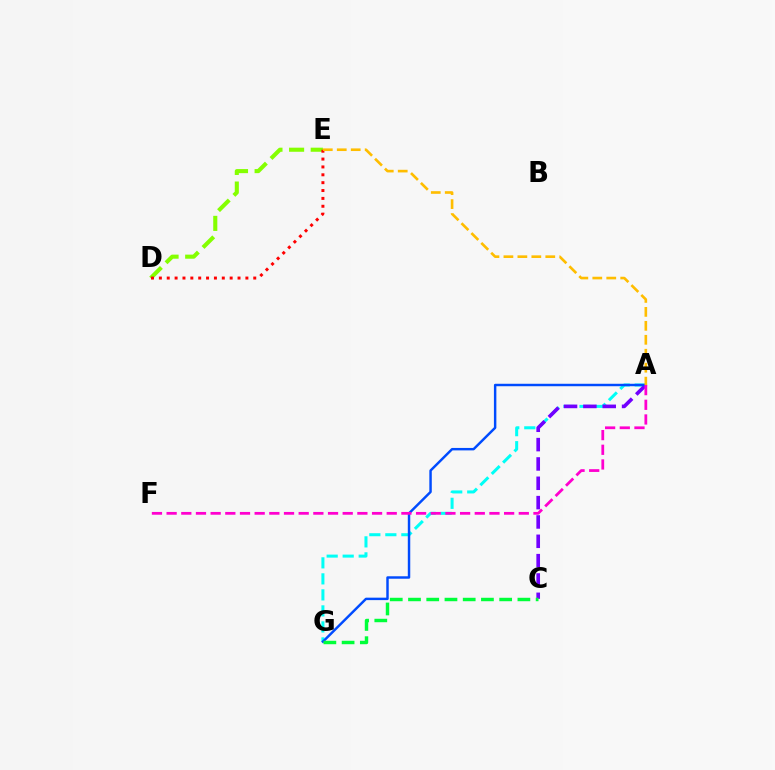{('A', 'G'): [{'color': '#00fff6', 'line_style': 'dashed', 'thickness': 2.18}, {'color': '#004bff', 'line_style': 'solid', 'thickness': 1.76}], ('A', 'C'): [{'color': '#7200ff', 'line_style': 'dashed', 'thickness': 2.63}], ('D', 'E'): [{'color': '#84ff00', 'line_style': 'dashed', 'thickness': 2.94}, {'color': '#ff0000', 'line_style': 'dotted', 'thickness': 2.14}], ('A', 'E'): [{'color': '#ffbd00', 'line_style': 'dashed', 'thickness': 1.9}], ('C', 'G'): [{'color': '#00ff39', 'line_style': 'dashed', 'thickness': 2.48}], ('A', 'F'): [{'color': '#ff00cf', 'line_style': 'dashed', 'thickness': 1.99}]}